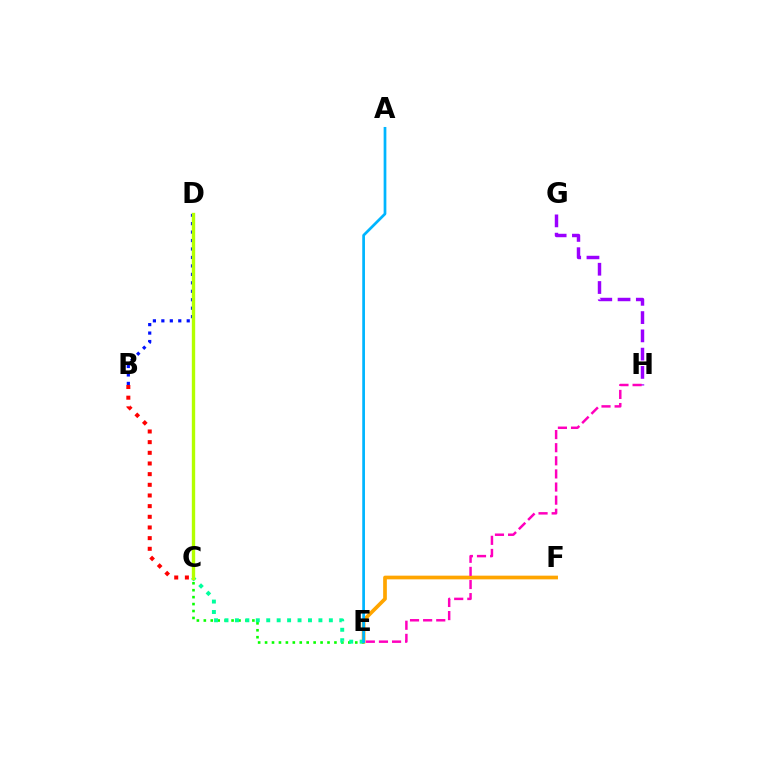{('C', 'E'): [{'color': '#08ff00', 'line_style': 'dotted', 'thickness': 1.88}, {'color': '#00ff9d', 'line_style': 'dotted', 'thickness': 2.84}], ('E', 'F'): [{'color': '#ffa500', 'line_style': 'solid', 'thickness': 2.66}], ('G', 'H'): [{'color': '#9b00ff', 'line_style': 'dashed', 'thickness': 2.48}], ('B', 'D'): [{'color': '#0010ff', 'line_style': 'dotted', 'thickness': 2.3}], ('E', 'H'): [{'color': '#ff00bd', 'line_style': 'dashed', 'thickness': 1.78}], ('A', 'E'): [{'color': '#00b5ff', 'line_style': 'solid', 'thickness': 1.96}], ('C', 'D'): [{'color': '#b3ff00', 'line_style': 'solid', 'thickness': 2.42}], ('B', 'C'): [{'color': '#ff0000', 'line_style': 'dotted', 'thickness': 2.9}]}